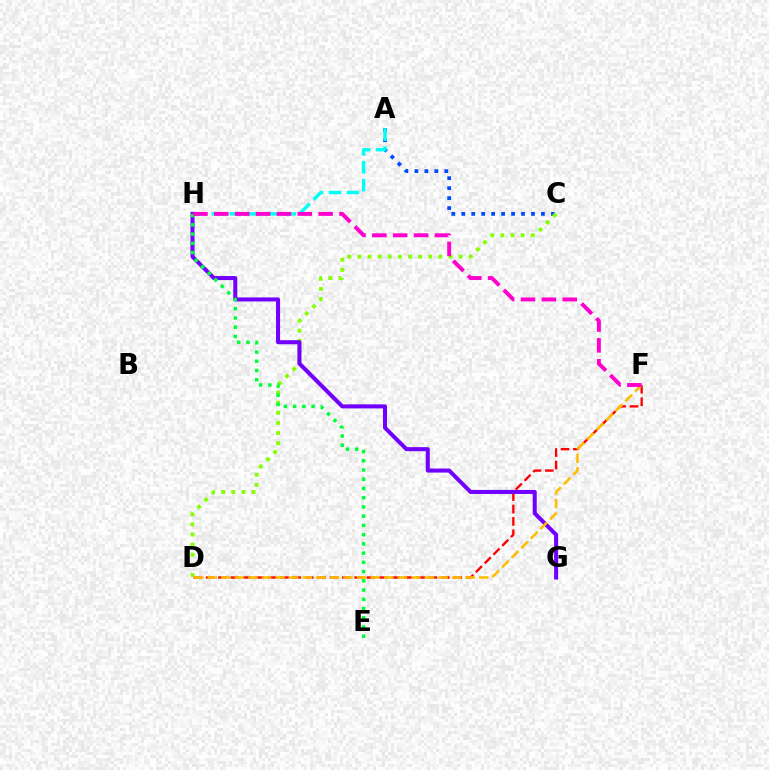{('A', 'C'): [{'color': '#004bff', 'line_style': 'dotted', 'thickness': 2.71}], ('D', 'F'): [{'color': '#ff0000', 'line_style': 'dashed', 'thickness': 1.68}, {'color': '#ffbd00', 'line_style': 'dashed', 'thickness': 1.84}], ('C', 'D'): [{'color': '#84ff00', 'line_style': 'dotted', 'thickness': 2.75}], ('G', 'H'): [{'color': '#7200ff', 'line_style': 'solid', 'thickness': 2.91}], ('A', 'H'): [{'color': '#00fff6', 'line_style': 'dashed', 'thickness': 2.44}], ('E', 'H'): [{'color': '#00ff39', 'line_style': 'dotted', 'thickness': 2.51}], ('F', 'H'): [{'color': '#ff00cf', 'line_style': 'dashed', 'thickness': 2.83}]}